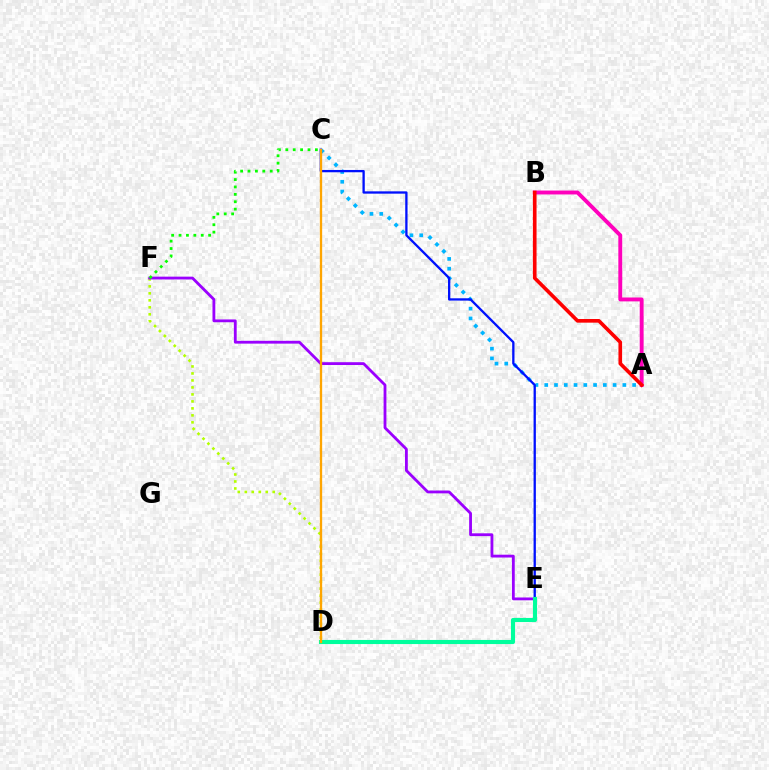{('D', 'F'): [{'color': '#b3ff00', 'line_style': 'dotted', 'thickness': 1.9}], ('A', 'C'): [{'color': '#00b5ff', 'line_style': 'dotted', 'thickness': 2.65}], ('C', 'E'): [{'color': '#0010ff', 'line_style': 'solid', 'thickness': 1.66}], ('E', 'F'): [{'color': '#9b00ff', 'line_style': 'solid', 'thickness': 2.03}], ('A', 'B'): [{'color': '#ff00bd', 'line_style': 'solid', 'thickness': 2.8}, {'color': '#ff0000', 'line_style': 'solid', 'thickness': 2.62}], ('C', 'F'): [{'color': '#08ff00', 'line_style': 'dotted', 'thickness': 2.01}], ('D', 'E'): [{'color': '#00ff9d', 'line_style': 'solid', 'thickness': 2.96}], ('C', 'D'): [{'color': '#ffa500', 'line_style': 'solid', 'thickness': 1.67}]}